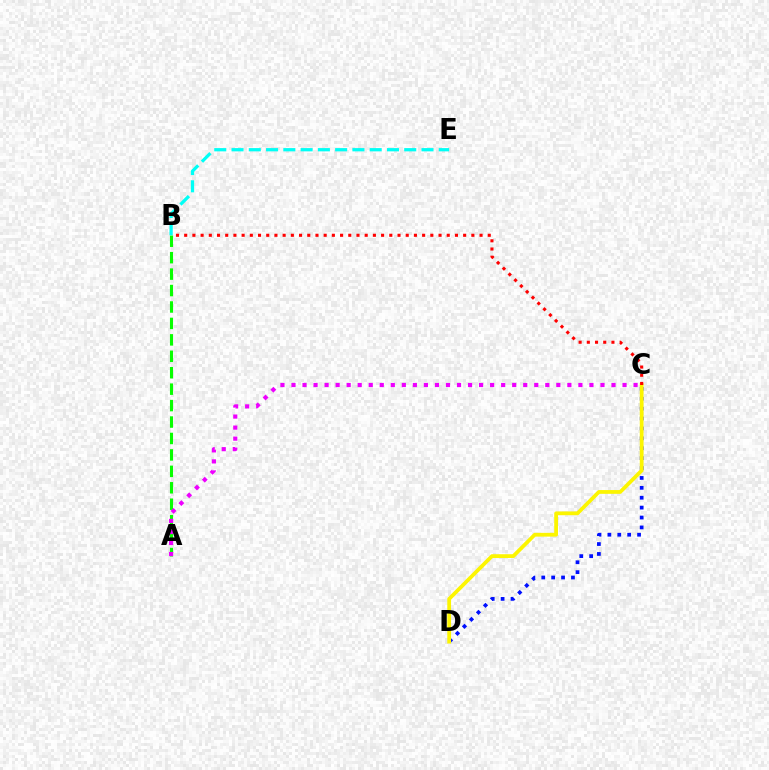{('C', 'D'): [{'color': '#0010ff', 'line_style': 'dotted', 'thickness': 2.69}, {'color': '#fcf500', 'line_style': 'solid', 'thickness': 2.72}], ('B', 'C'): [{'color': '#ff0000', 'line_style': 'dotted', 'thickness': 2.23}], ('A', 'B'): [{'color': '#08ff00', 'line_style': 'dashed', 'thickness': 2.23}], ('B', 'E'): [{'color': '#00fff6', 'line_style': 'dashed', 'thickness': 2.35}], ('A', 'C'): [{'color': '#ee00ff', 'line_style': 'dotted', 'thickness': 3.0}]}